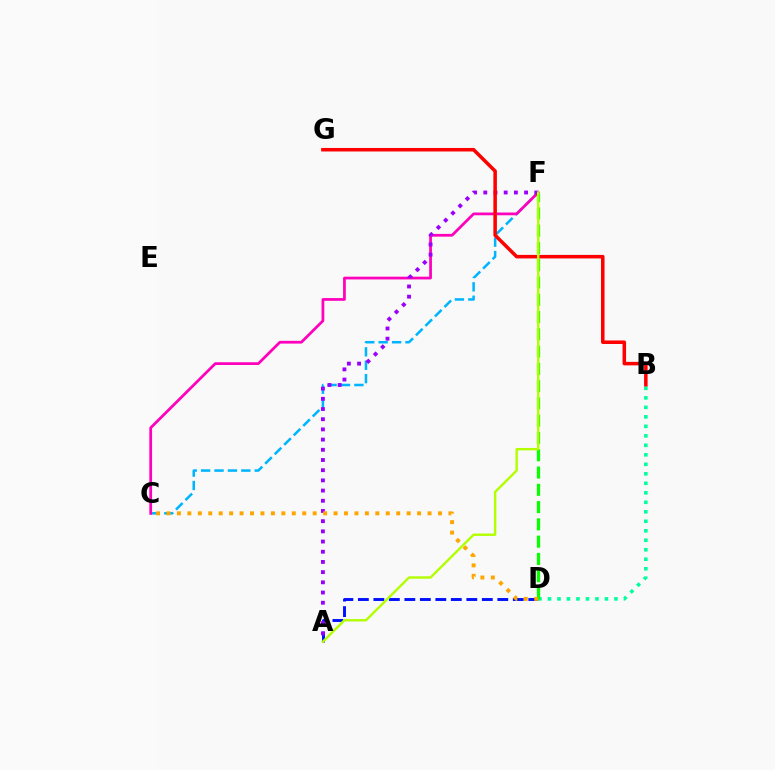{('A', 'D'): [{'color': '#0010ff', 'line_style': 'dashed', 'thickness': 2.1}], ('C', 'F'): [{'color': '#00b5ff', 'line_style': 'dashed', 'thickness': 1.82}, {'color': '#ff00bd', 'line_style': 'solid', 'thickness': 1.98}], ('A', 'F'): [{'color': '#9b00ff', 'line_style': 'dotted', 'thickness': 2.77}, {'color': '#b3ff00', 'line_style': 'solid', 'thickness': 1.73}], ('B', 'G'): [{'color': '#ff0000', 'line_style': 'solid', 'thickness': 2.54}], ('B', 'D'): [{'color': '#00ff9d', 'line_style': 'dotted', 'thickness': 2.58}], ('D', 'F'): [{'color': '#08ff00', 'line_style': 'dashed', 'thickness': 2.35}], ('C', 'D'): [{'color': '#ffa500', 'line_style': 'dotted', 'thickness': 2.84}]}